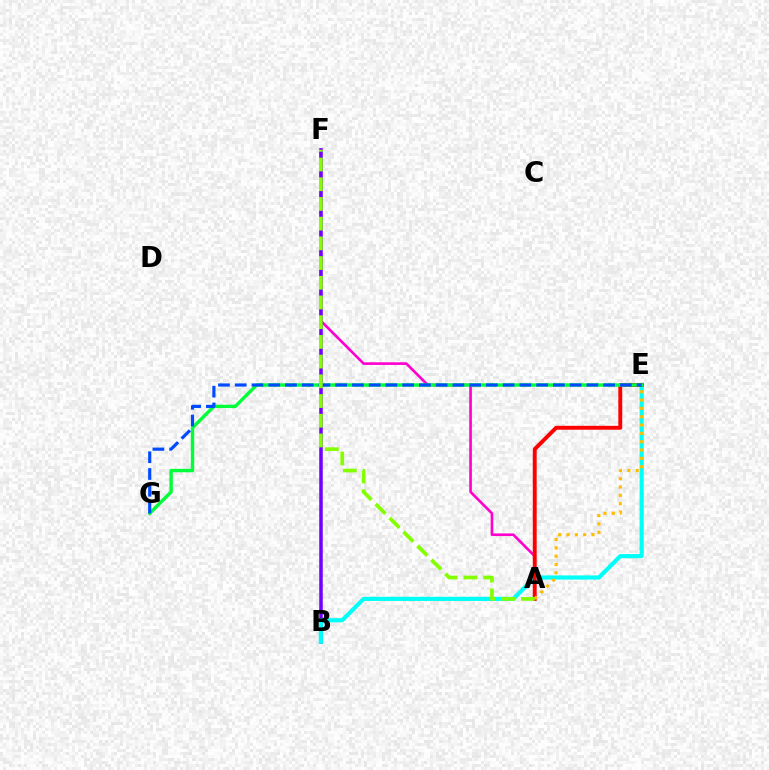{('A', 'F'): [{'color': '#ff00cf', 'line_style': 'solid', 'thickness': 1.9}, {'color': '#84ff00', 'line_style': 'dashed', 'thickness': 2.68}], ('B', 'F'): [{'color': '#7200ff', 'line_style': 'solid', 'thickness': 2.53}], ('B', 'E'): [{'color': '#00fff6', 'line_style': 'solid', 'thickness': 2.99}], ('A', 'E'): [{'color': '#ff0000', 'line_style': 'solid', 'thickness': 2.81}, {'color': '#ffbd00', 'line_style': 'dotted', 'thickness': 2.26}], ('E', 'G'): [{'color': '#00ff39', 'line_style': 'solid', 'thickness': 2.44}, {'color': '#004bff', 'line_style': 'dashed', 'thickness': 2.27}]}